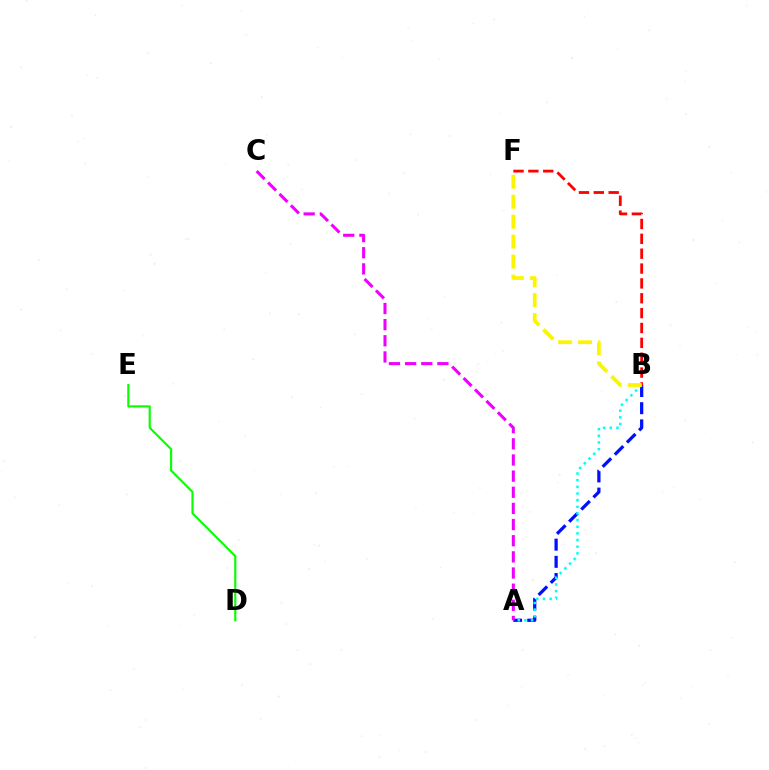{('A', 'B'): [{'color': '#0010ff', 'line_style': 'dashed', 'thickness': 2.34}, {'color': '#00fff6', 'line_style': 'dotted', 'thickness': 1.81}], ('B', 'F'): [{'color': '#ff0000', 'line_style': 'dashed', 'thickness': 2.02}, {'color': '#fcf500', 'line_style': 'dashed', 'thickness': 2.71}], ('D', 'E'): [{'color': '#08ff00', 'line_style': 'solid', 'thickness': 1.55}], ('A', 'C'): [{'color': '#ee00ff', 'line_style': 'dashed', 'thickness': 2.19}]}